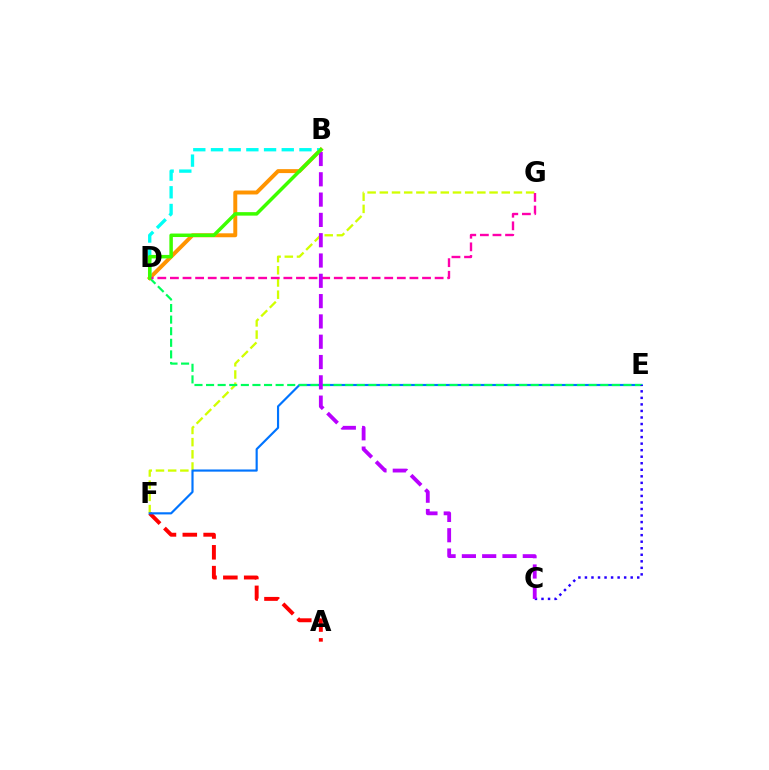{('F', 'G'): [{'color': '#d1ff00', 'line_style': 'dashed', 'thickness': 1.66}], ('A', 'F'): [{'color': '#ff0000', 'line_style': 'dashed', 'thickness': 2.83}], ('E', 'F'): [{'color': '#0074ff', 'line_style': 'solid', 'thickness': 1.56}], ('D', 'E'): [{'color': '#00ff5c', 'line_style': 'dashed', 'thickness': 1.57}], ('C', 'E'): [{'color': '#2500ff', 'line_style': 'dotted', 'thickness': 1.78}], ('B', 'D'): [{'color': '#ff9400', 'line_style': 'solid', 'thickness': 2.84}, {'color': '#00fff6', 'line_style': 'dashed', 'thickness': 2.4}, {'color': '#3dff00', 'line_style': 'solid', 'thickness': 2.51}], ('D', 'G'): [{'color': '#ff00ac', 'line_style': 'dashed', 'thickness': 1.71}], ('B', 'C'): [{'color': '#b900ff', 'line_style': 'dashed', 'thickness': 2.76}]}